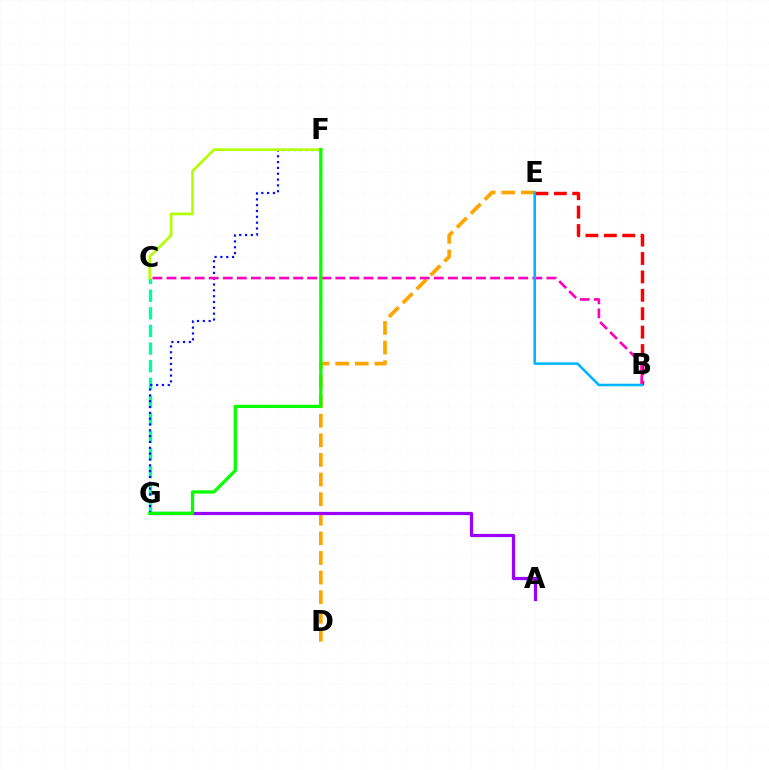{('C', 'G'): [{'color': '#00ff9d', 'line_style': 'dashed', 'thickness': 2.4}], ('F', 'G'): [{'color': '#0010ff', 'line_style': 'dotted', 'thickness': 1.58}, {'color': '#08ff00', 'line_style': 'solid', 'thickness': 2.35}], ('D', 'E'): [{'color': '#ffa500', 'line_style': 'dashed', 'thickness': 2.66}], ('A', 'G'): [{'color': '#9b00ff', 'line_style': 'solid', 'thickness': 2.32}], ('B', 'E'): [{'color': '#ff0000', 'line_style': 'dashed', 'thickness': 2.5}, {'color': '#00b5ff', 'line_style': 'solid', 'thickness': 1.84}], ('B', 'C'): [{'color': '#ff00bd', 'line_style': 'dashed', 'thickness': 1.91}], ('C', 'F'): [{'color': '#b3ff00', 'line_style': 'solid', 'thickness': 1.94}]}